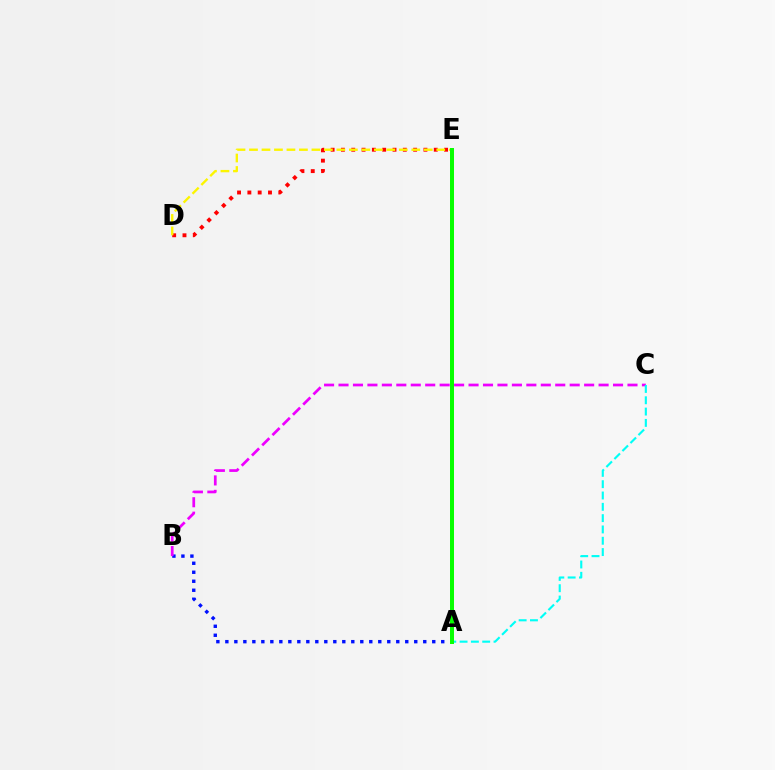{('A', 'B'): [{'color': '#0010ff', 'line_style': 'dotted', 'thickness': 2.44}], ('D', 'E'): [{'color': '#ff0000', 'line_style': 'dotted', 'thickness': 2.8}, {'color': '#fcf500', 'line_style': 'dashed', 'thickness': 1.7}], ('B', 'C'): [{'color': '#ee00ff', 'line_style': 'dashed', 'thickness': 1.96}], ('A', 'C'): [{'color': '#00fff6', 'line_style': 'dashed', 'thickness': 1.54}], ('A', 'E'): [{'color': '#08ff00', 'line_style': 'solid', 'thickness': 2.88}]}